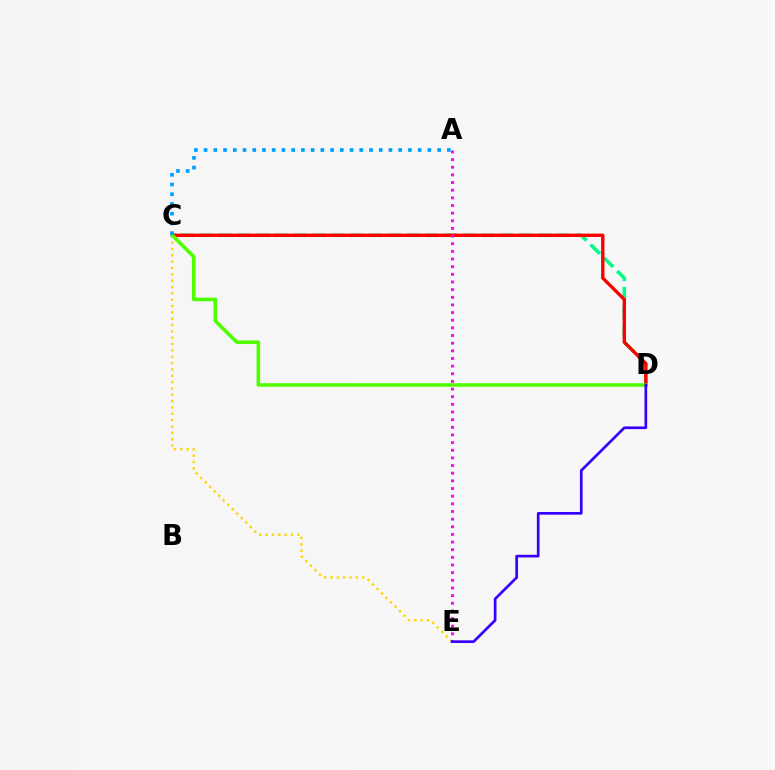{('C', 'D'): [{'color': '#00ff86', 'line_style': 'dashed', 'thickness': 2.55}, {'color': '#ff0000', 'line_style': 'solid', 'thickness': 2.42}, {'color': '#4fff00', 'line_style': 'solid', 'thickness': 2.58}], ('C', 'E'): [{'color': '#ffd500', 'line_style': 'dotted', 'thickness': 1.72}], ('A', 'E'): [{'color': '#ff00ed', 'line_style': 'dotted', 'thickness': 2.08}], ('A', 'C'): [{'color': '#009eff', 'line_style': 'dotted', 'thickness': 2.64}], ('D', 'E'): [{'color': '#3700ff', 'line_style': 'solid', 'thickness': 1.94}]}